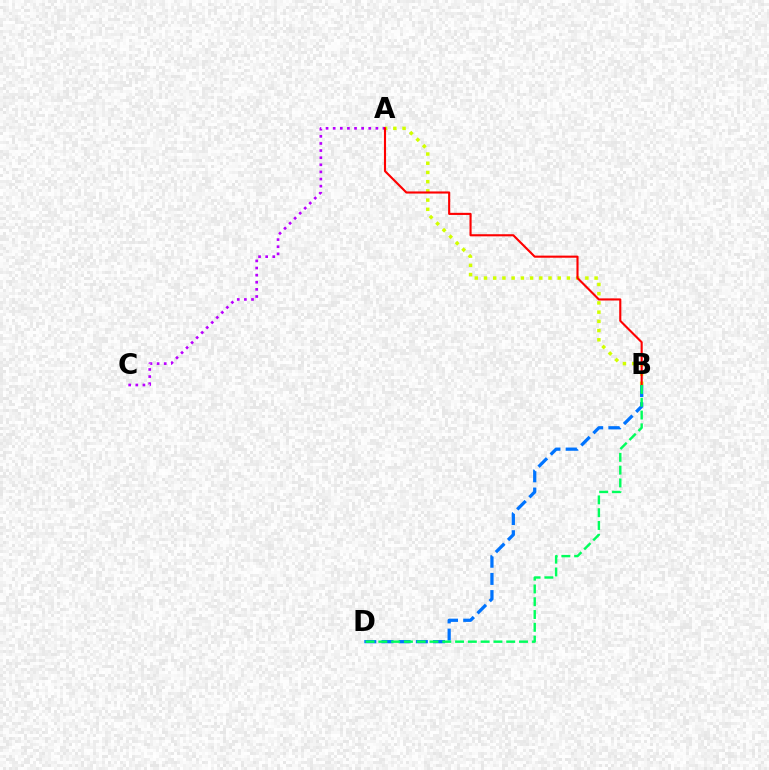{('B', 'D'): [{'color': '#0074ff', 'line_style': 'dashed', 'thickness': 2.33}, {'color': '#00ff5c', 'line_style': 'dashed', 'thickness': 1.74}], ('A', 'C'): [{'color': '#b900ff', 'line_style': 'dotted', 'thickness': 1.93}], ('A', 'B'): [{'color': '#d1ff00', 'line_style': 'dotted', 'thickness': 2.5}, {'color': '#ff0000', 'line_style': 'solid', 'thickness': 1.52}]}